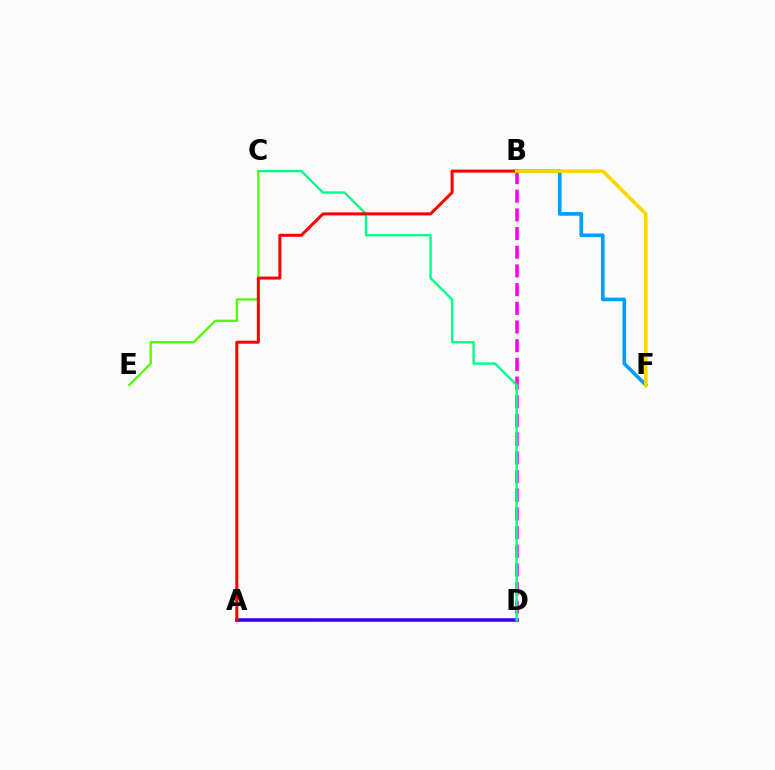{('A', 'D'): [{'color': '#3700ff', 'line_style': 'solid', 'thickness': 2.58}], ('B', 'D'): [{'color': '#ff00ed', 'line_style': 'dashed', 'thickness': 2.54}], ('B', 'F'): [{'color': '#009eff', 'line_style': 'solid', 'thickness': 2.63}, {'color': '#ffd500', 'line_style': 'solid', 'thickness': 2.55}], ('C', 'D'): [{'color': '#00ff86', 'line_style': 'solid', 'thickness': 1.7}], ('C', 'E'): [{'color': '#4fff00', 'line_style': 'solid', 'thickness': 1.65}], ('A', 'B'): [{'color': '#ff0000', 'line_style': 'solid', 'thickness': 2.17}]}